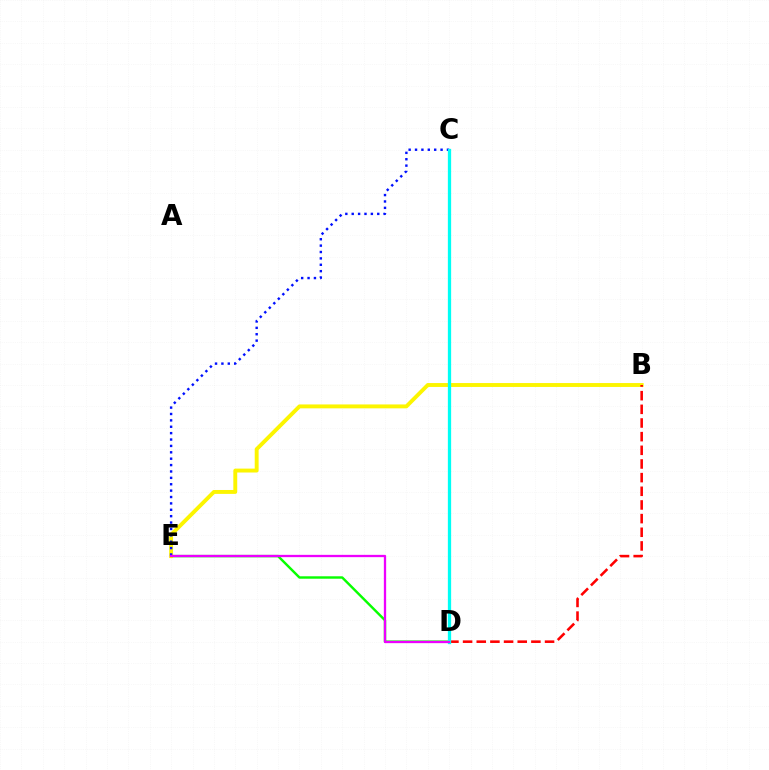{('D', 'E'): [{'color': '#08ff00', 'line_style': 'solid', 'thickness': 1.75}, {'color': '#ee00ff', 'line_style': 'solid', 'thickness': 1.65}], ('B', 'E'): [{'color': '#fcf500', 'line_style': 'solid', 'thickness': 2.81}], ('C', 'E'): [{'color': '#0010ff', 'line_style': 'dotted', 'thickness': 1.74}], ('B', 'D'): [{'color': '#ff0000', 'line_style': 'dashed', 'thickness': 1.86}], ('C', 'D'): [{'color': '#00fff6', 'line_style': 'solid', 'thickness': 2.36}]}